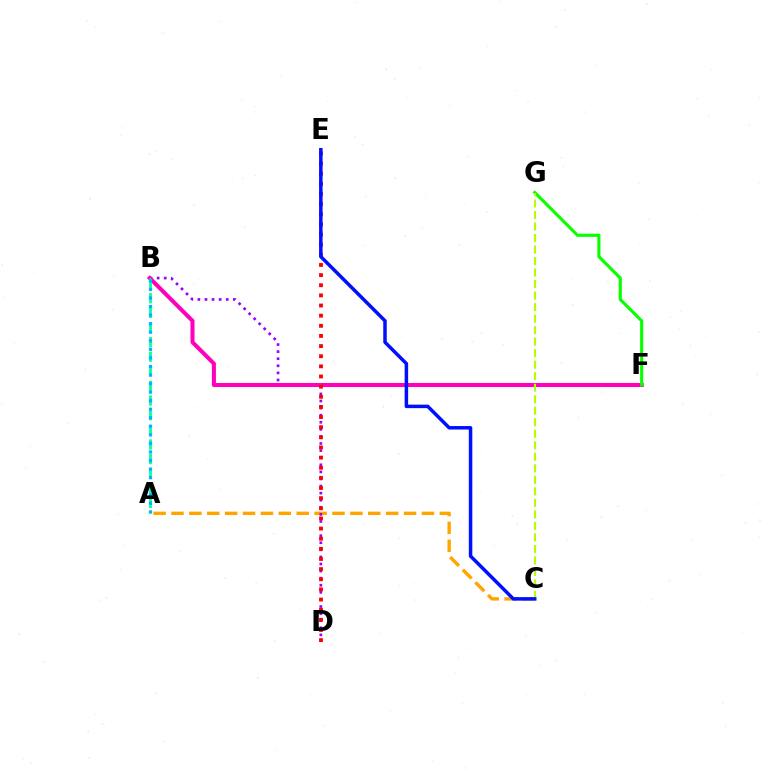{('A', 'C'): [{'color': '#ffa500', 'line_style': 'dashed', 'thickness': 2.43}], ('B', 'D'): [{'color': '#9b00ff', 'line_style': 'dotted', 'thickness': 1.93}], ('B', 'F'): [{'color': '#ff00bd', 'line_style': 'solid', 'thickness': 2.91}], ('F', 'G'): [{'color': '#08ff00', 'line_style': 'solid', 'thickness': 2.25}], ('D', 'E'): [{'color': '#ff0000', 'line_style': 'dotted', 'thickness': 2.75}], ('A', 'B'): [{'color': '#00ff9d', 'line_style': 'dashed', 'thickness': 1.99}, {'color': '#00b5ff', 'line_style': 'dotted', 'thickness': 2.32}], ('C', 'G'): [{'color': '#b3ff00', 'line_style': 'dashed', 'thickness': 1.56}], ('C', 'E'): [{'color': '#0010ff', 'line_style': 'solid', 'thickness': 2.52}]}